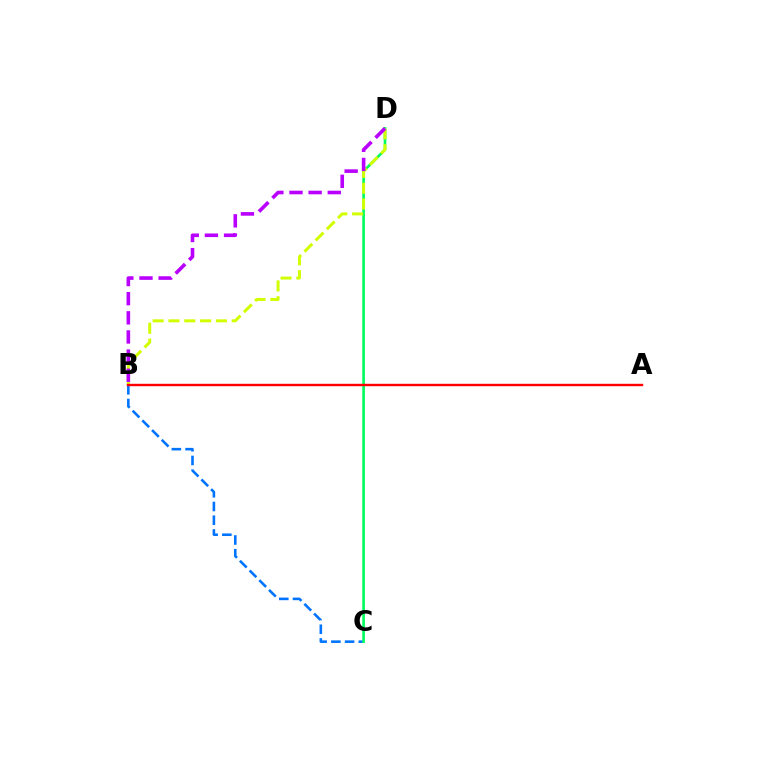{('B', 'C'): [{'color': '#0074ff', 'line_style': 'dashed', 'thickness': 1.86}], ('C', 'D'): [{'color': '#00ff5c', 'line_style': 'solid', 'thickness': 1.9}], ('B', 'D'): [{'color': '#d1ff00', 'line_style': 'dashed', 'thickness': 2.15}, {'color': '#b900ff', 'line_style': 'dashed', 'thickness': 2.6}], ('A', 'B'): [{'color': '#ff0000', 'line_style': 'solid', 'thickness': 1.74}]}